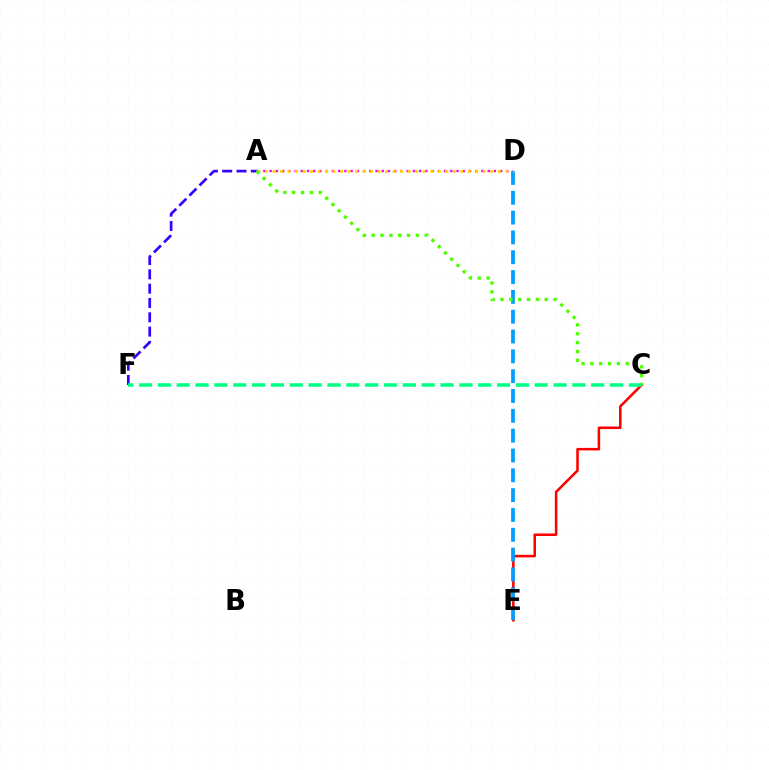{('A', 'F'): [{'color': '#3700ff', 'line_style': 'dashed', 'thickness': 1.94}], ('A', 'D'): [{'color': '#ff00ed', 'line_style': 'dotted', 'thickness': 1.69}, {'color': '#ffd500', 'line_style': 'dotted', 'thickness': 2.04}], ('C', 'E'): [{'color': '#ff0000', 'line_style': 'solid', 'thickness': 1.82}], ('D', 'E'): [{'color': '#009eff', 'line_style': 'dashed', 'thickness': 2.69}], ('A', 'C'): [{'color': '#4fff00', 'line_style': 'dotted', 'thickness': 2.4}], ('C', 'F'): [{'color': '#00ff86', 'line_style': 'dashed', 'thickness': 2.56}]}